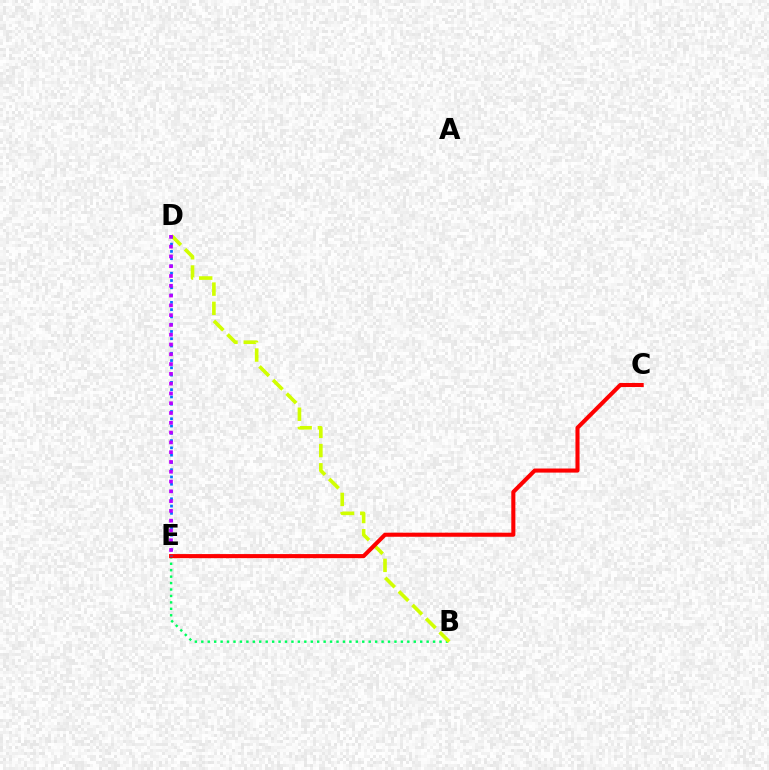{('B', 'E'): [{'color': '#00ff5c', 'line_style': 'dotted', 'thickness': 1.75}], ('B', 'D'): [{'color': '#d1ff00', 'line_style': 'dashed', 'thickness': 2.61}], ('C', 'E'): [{'color': '#ff0000', 'line_style': 'solid', 'thickness': 2.94}], ('D', 'E'): [{'color': '#0074ff', 'line_style': 'dotted', 'thickness': 1.98}, {'color': '#b900ff', 'line_style': 'dotted', 'thickness': 2.66}]}